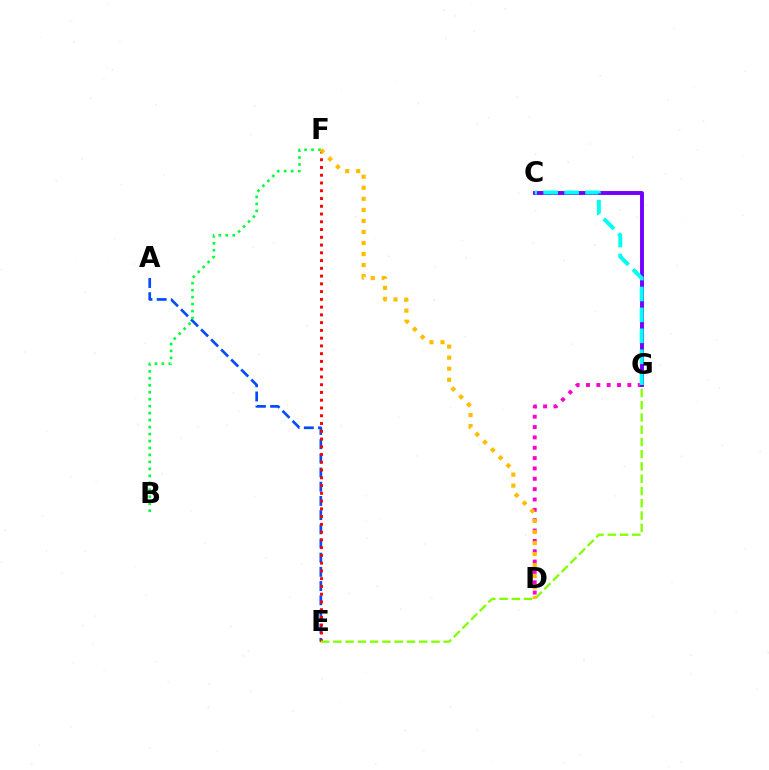{('A', 'E'): [{'color': '#004bff', 'line_style': 'dashed', 'thickness': 1.93}], ('D', 'G'): [{'color': '#ff00cf', 'line_style': 'dotted', 'thickness': 2.81}], ('E', 'F'): [{'color': '#ff0000', 'line_style': 'dotted', 'thickness': 2.11}], ('C', 'G'): [{'color': '#7200ff', 'line_style': 'solid', 'thickness': 2.81}, {'color': '#00fff6', 'line_style': 'dashed', 'thickness': 2.84}], ('B', 'F'): [{'color': '#00ff39', 'line_style': 'dotted', 'thickness': 1.89}], ('E', 'G'): [{'color': '#84ff00', 'line_style': 'dashed', 'thickness': 1.67}], ('D', 'F'): [{'color': '#ffbd00', 'line_style': 'dotted', 'thickness': 3.0}]}